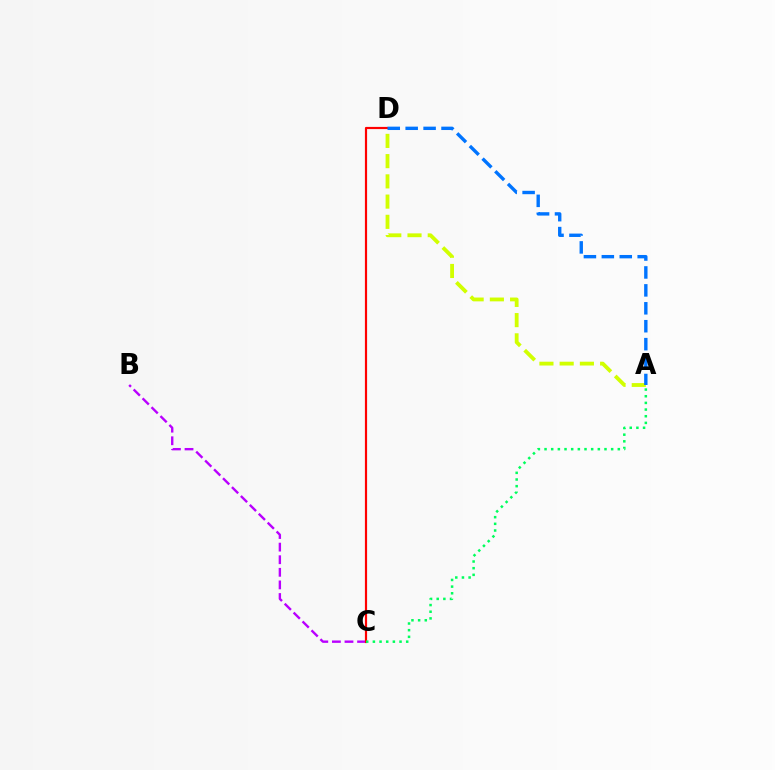{('A', 'D'): [{'color': '#d1ff00', 'line_style': 'dashed', 'thickness': 2.75}, {'color': '#0074ff', 'line_style': 'dashed', 'thickness': 2.43}], ('B', 'C'): [{'color': '#b900ff', 'line_style': 'dashed', 'thickness': 1.71}], ('C', 'D'): [{'color': '#ff0000', 'line_style': 'solid', 'thickness': 1.57}], ('A', 'C'): [{'color': '#00ff5c', 'line_style': 'dotted', 'thickness': 1.81}]}